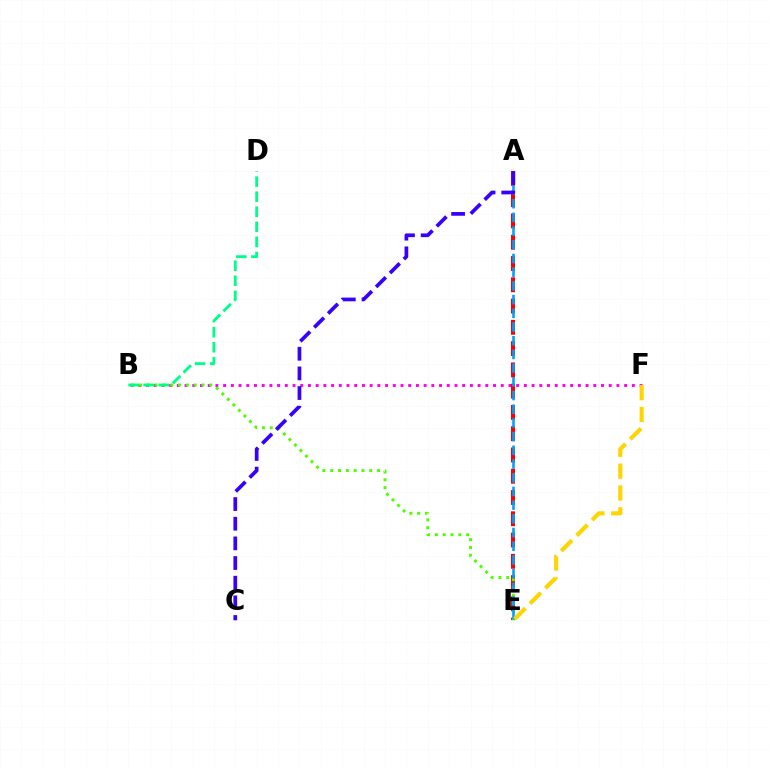{('B', 'F'): [{'color': '#ff00ed', 'line_style': 'dotted', 'thickness': 2.1}], ('A', 'E'): [{'color': '#ff0000', 'line_style': 'dashed', 'thickness': 2.89}, {'color': '#009eff', 'line_style': 'dashed', 'thickness': 1.86}], ('B', 'E'): [{'color': '#4fff00', 'line_style': 'dotted', 'thickness': 2.12}], ('B', 'D'): [{'color': '#00ff86', 'line_style': 'dashed', 'thickness': 2.05}], ('E', 'F'): [{'color': '#ffd500', 'line_style': 'dashed', 'thickness': 2.97}], ('A', 'C'): [{'color': '#3700ff', 'line_style': 'dashed', 'thickness': 2.67}]}